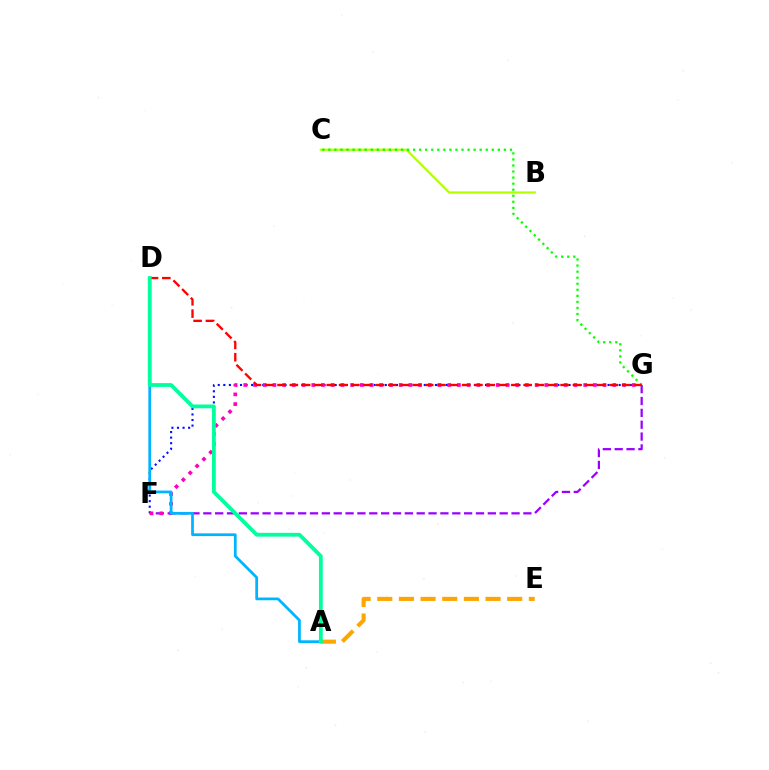{('F', 'G'): [{'color': '#9b00ff', 'line_style': 'dashed', 'thickness': 1.61}, {'color': '#0010ff', 'line_style': 'dotted', 'thickness': 1.51}, {'color': '#ff00bd', 'line_style': 'dotted', 'thickness': 2.64}], ('B', 'C'): [{'color': '#b3ff00', 'line_style': 'solid', 'thickness': 1.6}], ('C', 'G'): [{'color': '#08ff00', 'line_style': 'dotted', 'thickness': 1.64}], ('A', 'E'): [{'color': '#ffa500', 'line_style': 'dashed', 'thickness': 2.94}], ('D', 'G'): [{'color': '#ff0000', 'line_style': 'dashed', 'thickness': 1.67}], ('A', 'D'): [{'color': '#00b5ff', 'line_style': 'solid', 'thickness': 1.98}, {'color': '#00ff9d', 'line_style': 'solid', 'thickness': 2.72}]}